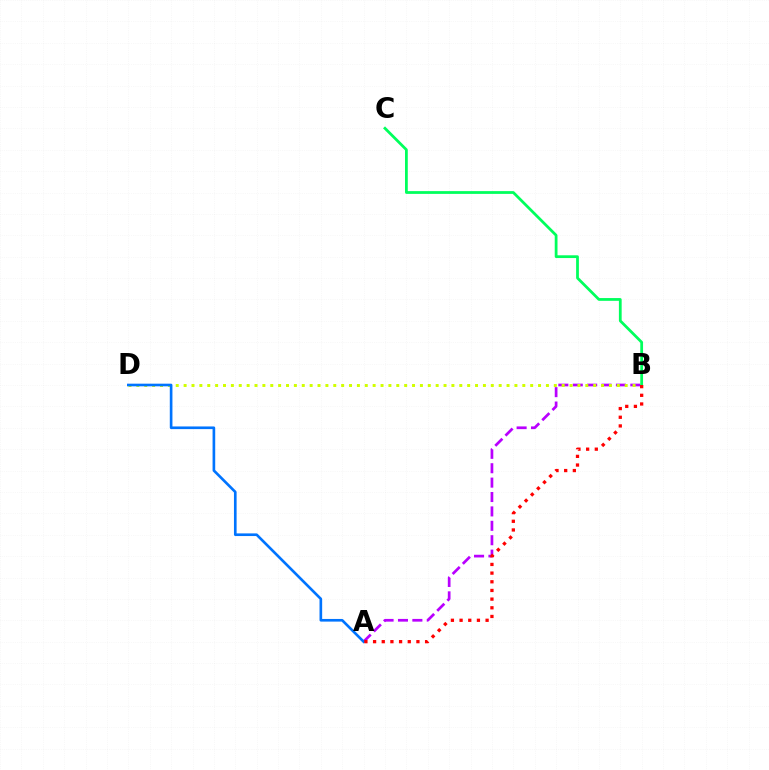{('A', 'B'): [{'color': '#b900ff', 'line_style': 'dashed', 'thickness': 1.96}, {'color': '#ff0000', 'line_style': 'dotted', 'thickness': 2.36}], ('B', 'D'): [{'color': '#d1ff00', 'line_style': 'dotted', 'thickness': 2.14}], ('A', 'D'): [{'color': '#0074ff', 'line_style': 'solid', 'thickness': 1.91}], ('B', 'C'): [{'color': '#00ff5c', 'line_style': 'solid', 'thickness': 1.99}]}